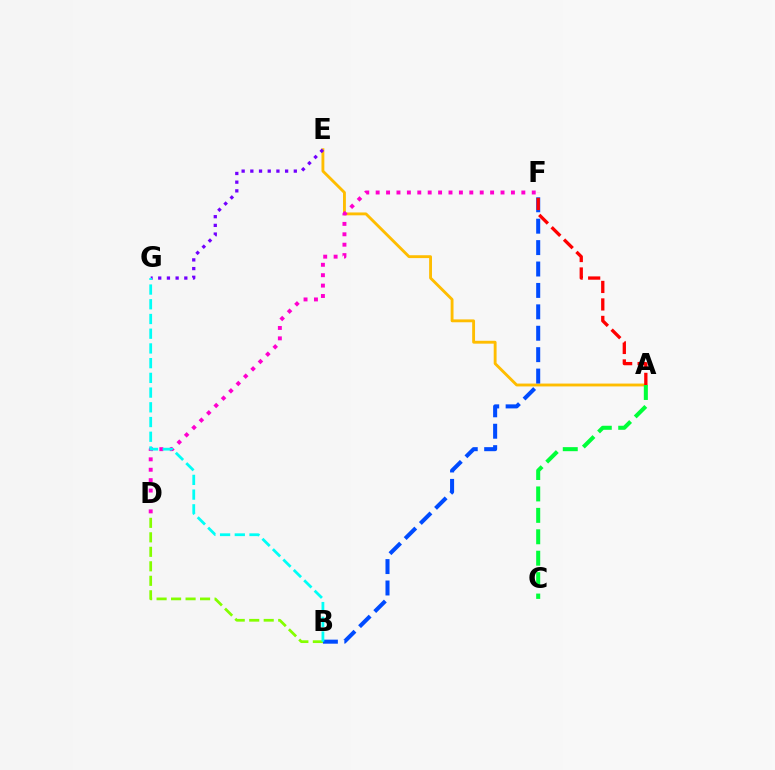{('A', 'E'): [{'color': '#ffbd00', 'line_style': 'solid', 'thickness': 2.06}], ('D', 'F'): [{'color': '#ff00cf', 'line_style': 'dotted', 'thickness': 2.83}], ('B', 'F'): [{'color': '#004bff', 'line_style': 'dashed', 'thickness': 2.91}], ('A', 'C'): [{'color': '#00ff39', 'line_style': 'dashed', 'thickness': 2.91}], ('A', 'F'): [{'color': '#ff0000', 'line_style': 'dashed', 'thickness': 2.38}], ('B', 'D'): [{'color': '#84ff00', 'line_style': 'dashed', 'thickness': 1.97}], ('E', 'G'): [{'color': '#7200ff', 'line_style': 'dotted', 'thickness': 2.36}], ('B', 'G'): [{'color': '#00fff6', 'line_style': 'dashed', 'thickness': 2.0}]}